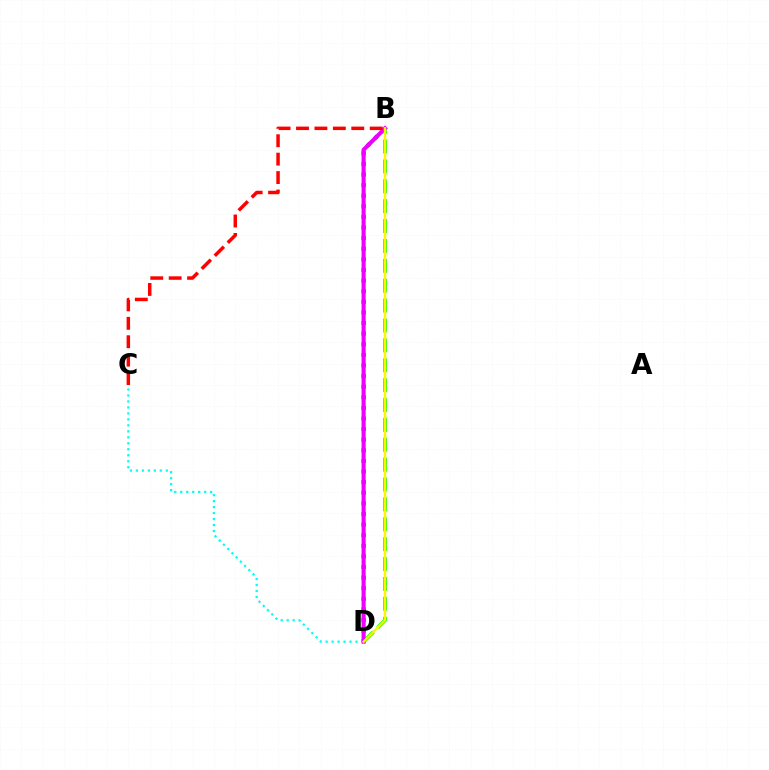{('B', 'D'): [{'color': '#0010ff', 'line_style': 'dotted', 'thickness': 2.88}, {'color': '#08ff00', 'line_style': 'dashed', 'thickness': 2.7}, {'color': '#ee00ff', 'line_style': 'solid', 'thickness': 2.95}, {'color': '#fcf500', 'line_style': 'solid', 'thickness': 1.76}], ('C', 'D'): [{'color': '#00fff6', 'line_style': 'dotted', 'thickness': 1.62}], ('B', 'C'): [{'color': '#ff0000', 'line_style': 'dashed', 'thickness': 2.5}]}